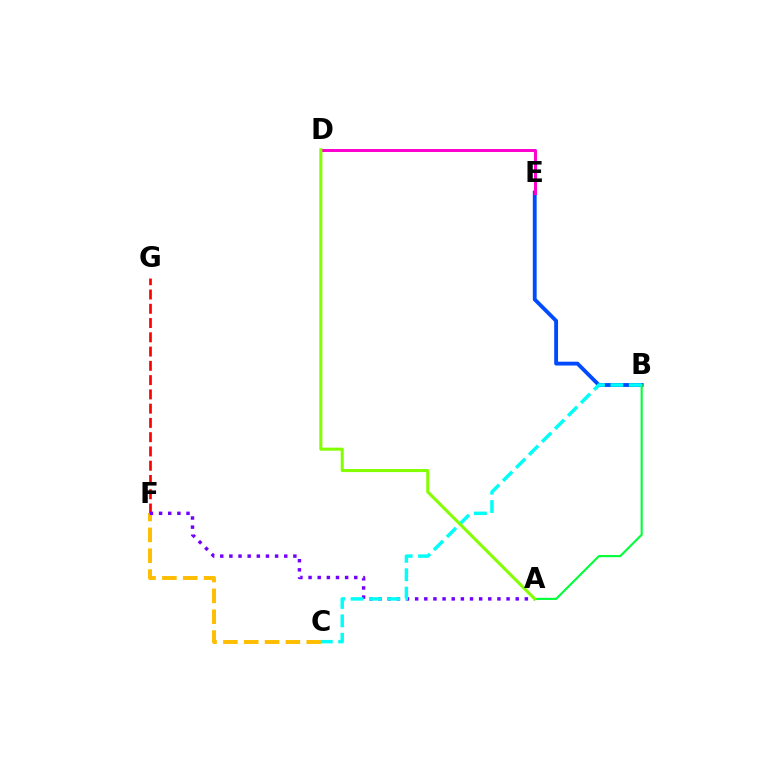{('B', 'E'): [{'color': '#004bff', 'line_style': 'solid', 'thickness': 2.76}], ('F', 'G'): [{'color': '#ff0000', 'line_style': 'dashed', 'thickness': 1.94}], ('C', 'F'): [{'color': '#ffbd00', 'line_style': 'dashed', 'thickness': 2.83}], ('D', 'E'): [{'color': '#ff00cf', 'line_style': 'solid', 'thickness': 2.13}], ('A', 'F'): [{'color': '#7200ff', 'line_style': 'dotted', 'thickness': 2.48}], ('A', 'B'): [{'color': '#00ff39', 'line_style': 'solid', 'thickness': 1.53}], ('B', 'C'): [{'color': '#00fff6', 'line_style': 'dashed', 'thickness': 2.5}], ('A', 'D'): [{'color': '#84ff00', 'line_style': 'solid', 'thickness': 2.2}]}